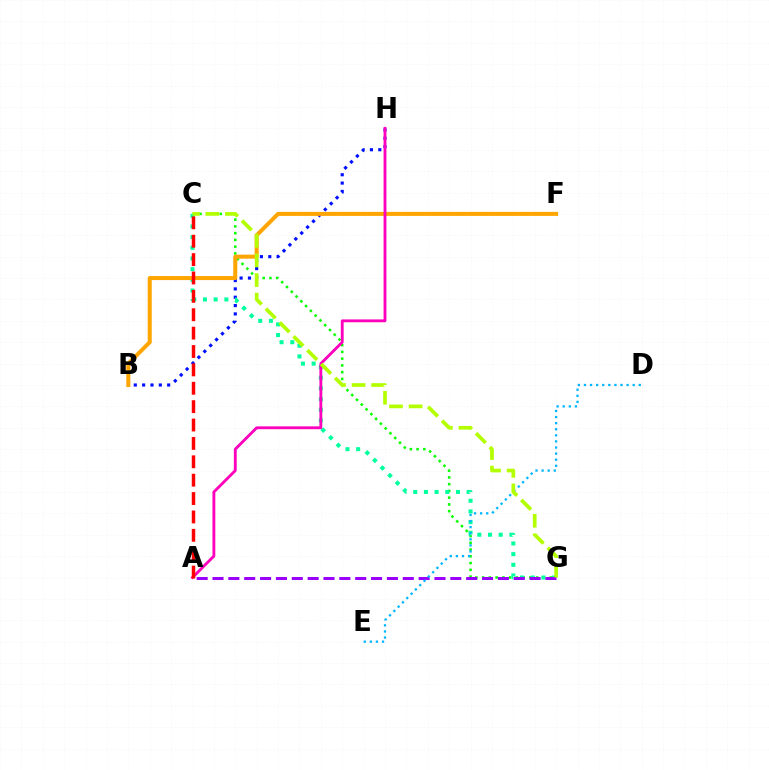{('C', 'G'): [{'color': '#08ff00', 'line_style': 'dotted', 'thickness': 1.83}, {'color': '#00ff9d', 'line_style': 'dotted', 'thickness': 2.9}, {'color': '#b3ff00', 'line_style': 'dashed', 'thickness': 2.66}], ('B', 'H'): [{'color': '#0010ff', 'line_style': 'dotted', 'thickness': 2.27}], ('A', 'G'): [{'color': '#9b00ff', 'line_style': 'dashed', 'thickness': 2.15}], ('D', 'E'): [{'color': '#00b5ff', 'line_style': 'dotted', 'thickness': 1.66}], ('B', 'F'): [{'color': '#ffa500', 'line_style': 'solid', 'thickness': 2.9}], ('A', 'H'): [{'color': '#ff00bd', 'line_style': 'solid', 'thickness': 2.05}], ('A', 'C'): [{'color': '#ff0000', 'line_style': 'dashed', 'thickness': 2.5}]}